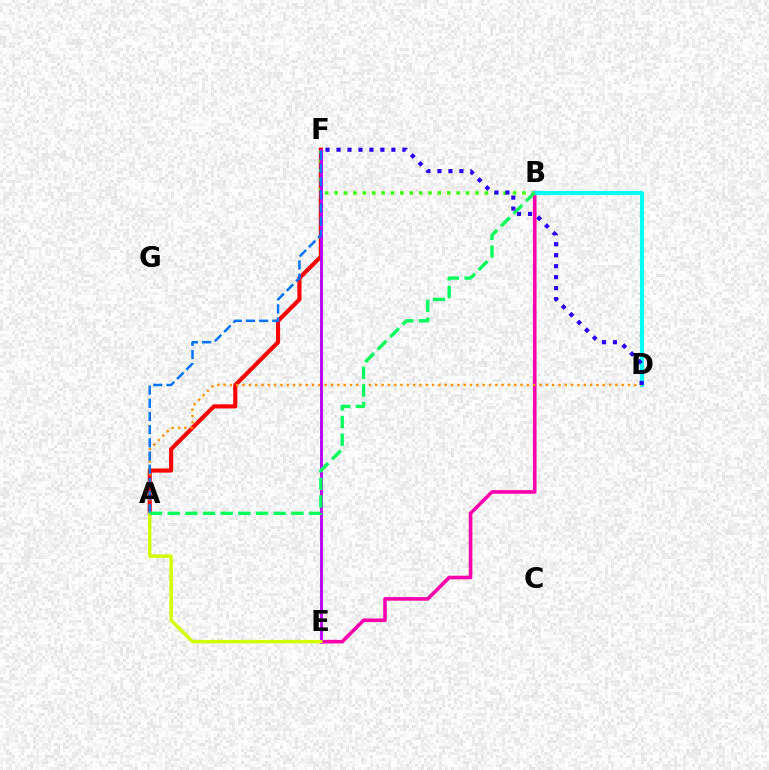{('B', 'E'): [{'color': '#ff00ac', 'line_style': 'solid', 'thickness': 2.59}], ('A', 'F'): [{'color': '#ff0000', 'line_style': 'solid', 'thickness': 2.95}, {'color': '#0074ff', 'line_style': 'dashed', 'thickness': 1.79}], ('B', 'F'): [{'color': '#3dff00', 'line_style': 'dotted', 'thickness': 2.55}], ('B', 'D'): [{'color': '#00fff6', 'line_style': 'solid', 'thickness': 2.99}], ('A', 'D'): [{'color': '#ff9400', 'line_style': 'dotted', 'thickness': 1.72}], ('E', 'F'): [{'color': '#b900ff', 'line_style': 'solid', 'thickness': 2.08}], ('A', 'E'): [{'color': '#d1ff00', 'line_style': 'solid', 'thickness': 2.45}], ('A', 'B'): [{'color': '#00ff5c', 'line_style': 'dashed', 'thickness': 2.4}], ('D', 'F'): [{'color': '#2500ff', 'line_style': 'dotted', 'thickness': 2.98}]}